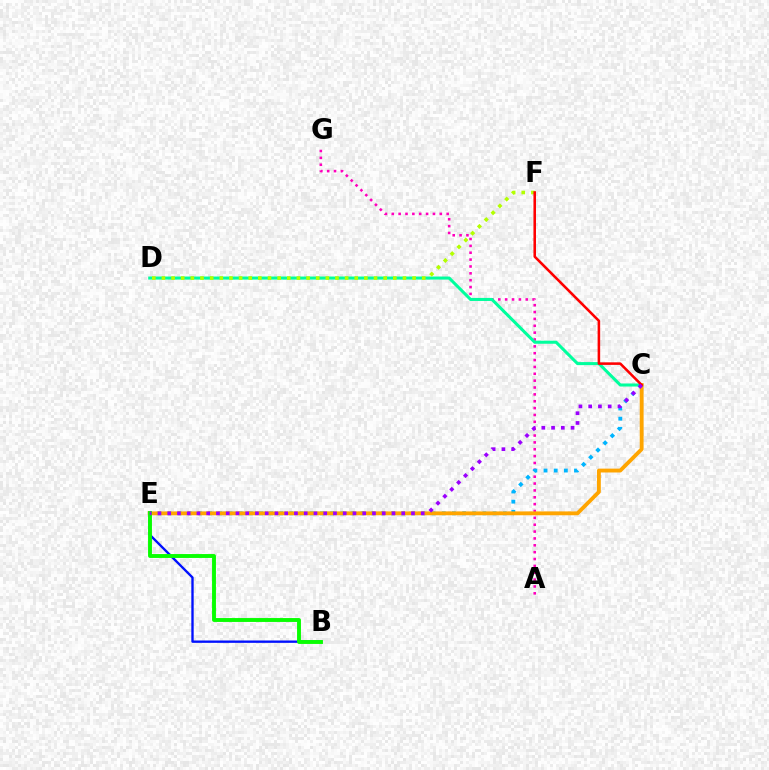{('A', 'G'): [{'color': '#ff00bd', 'line_style': 'dotted', 'thickness': 1.86}], ('B', 'E'): [{'color': '#0010ff', 'line_style': 'solid', 'thickness': 1.69}, {'color': '#08ff00', 'line_style': 'solid', 'thickness': 2.8}], ('C', 'D'): [{'color': '#00ff9d', 'line_style': 'solid', 'thickness': 2.19}], ('D', 'F'): [{'color': '#b3ff00', 'line_style': 'dotted', 'thickness': 2.62}], ('C', 'E'): [{'color': '#00b5ff', 'line_style': 'dotted', 'thickness': 2.76}, {'color': '#ffa500', 'line_style': 'solid', 'thickness': 2.77}, {'color': '#9b00ff', 'line_style': 'dotted', 'thickness': 2.65}], ('C', 'F'): [{'color': '#ff0000', 'line_style': 'solid', 'thickness': 1.84}]}